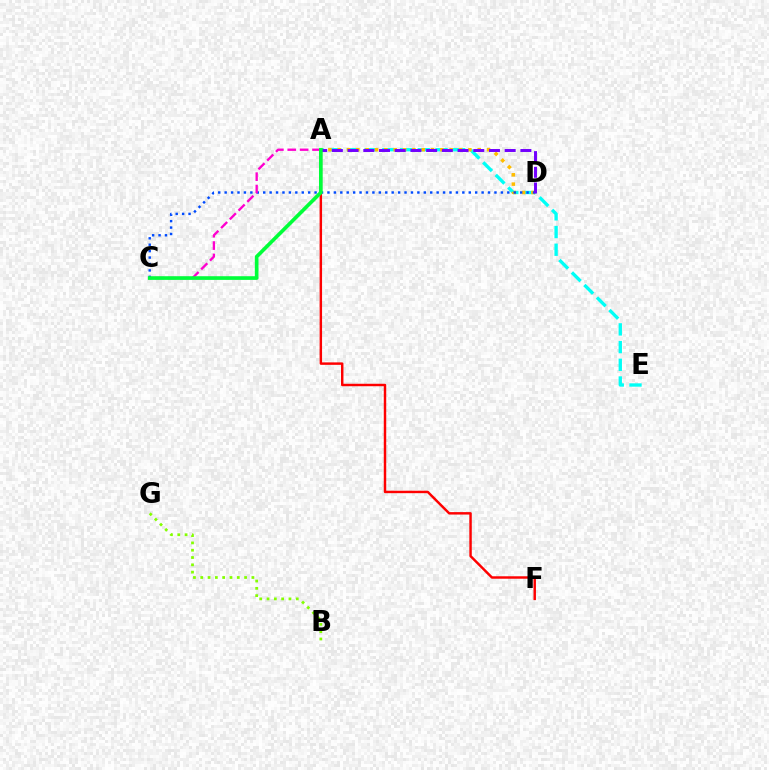{('B', 'G'): [{'color': '#84ff00', 'line_style': 'dotted', 'thickness': 1.99}], ('A', 'E'): [{'color': '#00fff6', 'line_style': 'dashed', 'thickness': 2.41}], ('A', 'F'): [{'color': '#ff0000', 'line_style': 'solid', 'thickness': 1.77}], ('A', 'D'): [{'color': '#ffbd00', 'line_style': 'dotted', 'thickness': 2.54}, {'color': '#7200ff', 'line_style': 'dashed', 'thickness': 2.13}], ('C', 'D'): [{'color': '#004bff', 'line_style': 'dotted', 'thickness': 1.75}], ('A', 'C'): [{'color': '#ff00cf', 'line_style': 'dashed', 'thickness': 1.68}, {'color': '#00ff39', 'line_style': 'solid', 'thickness': 2.64}]}